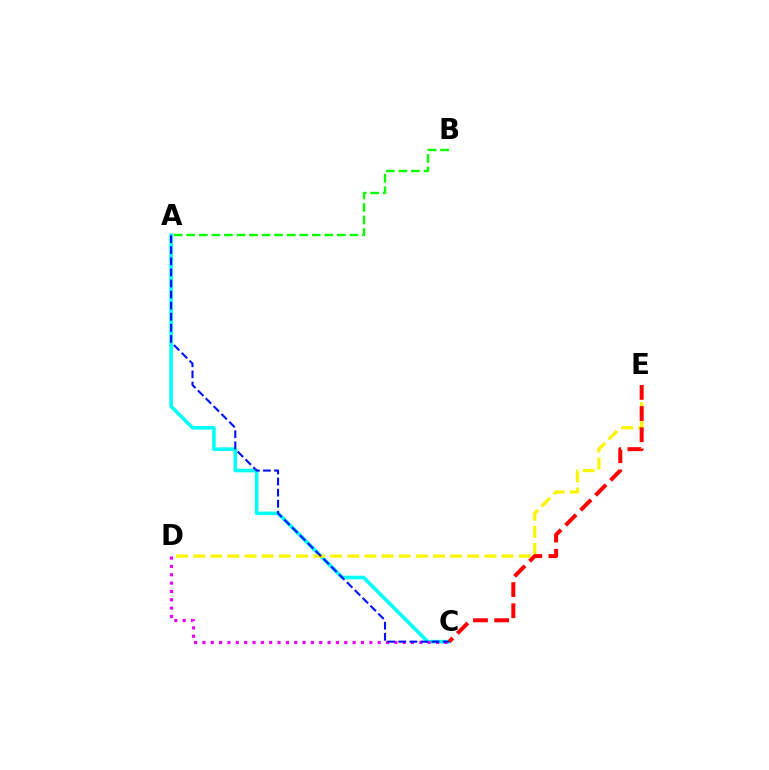{('A', 'C'): [{'color': '#00fff6', 'line_style': 'solid', 'thickness': 2.58}, {'color': '#0010ff', 'line_style': 'dashed', 'thickness': 1.51}], ('D', 'E'): [{'color': '#fcf500', 'line_style': 'dashed', 'thickness': 2.33}], ('C', 'D'): [{'color': '#ee00ff', 'line_style': 'dotted', 'thickness': 2.27}], ('C', 'E'): [{'color': '#ff0000', 'line_style': 'dashed', 'thickness': 2.88}], ('A', 'B'): [{'color': '#08ff00', 'line_style': 'dashed', 'thickness': 1.7}]}